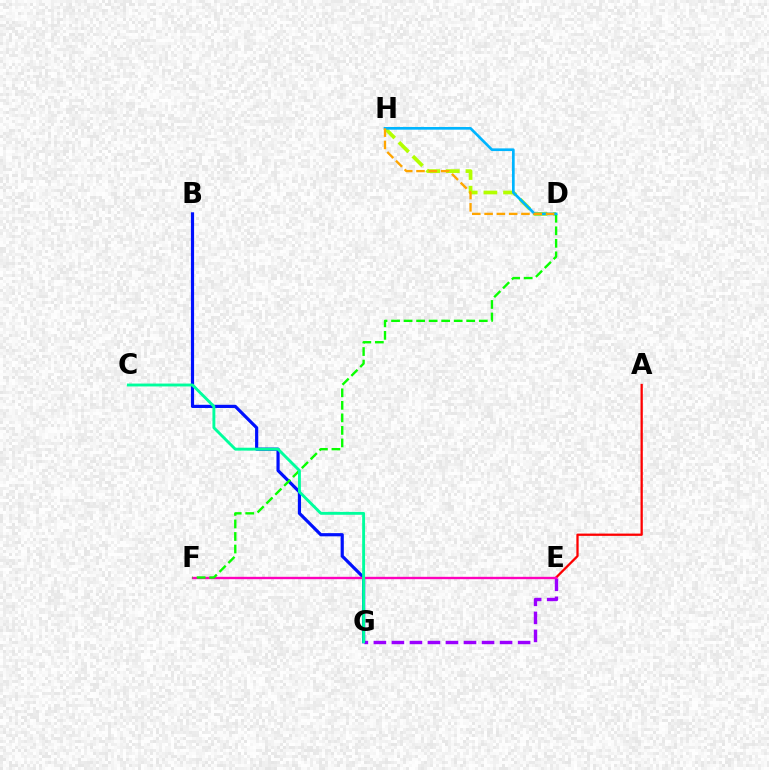{('D', 'H'): [{'color': '#b3ff00', 'line_style': 'dashed', 'thickness': 2.67}, {'color': '#00b5ff', 'line_style': 'solid', 'thickness': 1.94}, {'color': '#ffa500', 'line_style': 'dashed', 'thickness': 1.67}], ('A', 'E'): [{'color': '#ff0000', 'line_style': 'solid', 'thickness': 1.64}], ('E', 'G'): [{'color': '#9b00ff', 'line_style': 'dashed', 'thickness': 2.45}], ('B', 'G'): [{'color': '#0010ff', 'line_style': 'solid', 'thickness': 2.29}], ('E', 'F'): [{'color': '#ff00bd', 'line_style': 'solid', 'thickness': 1.7}], ('D', 'F'): [{'color': '#08ff00', 'line_style': 'dashed', 'thickness': 1.7}], ('C', 'G'): [{'color': '#00ff9d', 'line_style': 'solid', 'thickness': 2.08}]}